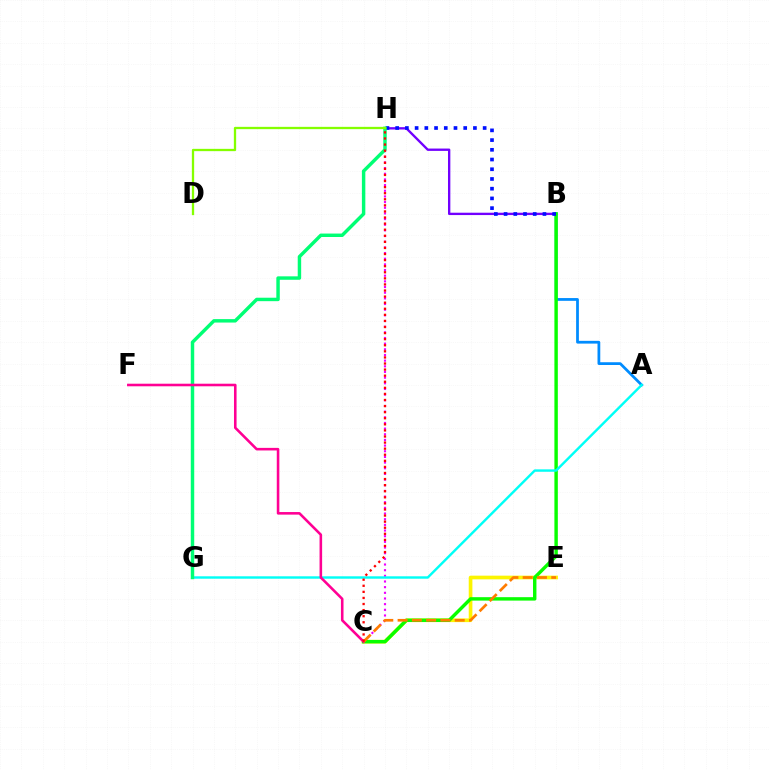{('C', 'E'): [{'color': '#fcf500', 'line_style': 'solid', 'thickness': 2.64}, {'color': '#ff7c00', 'line_style': 'dashed', 'thickness': 1.94}], ('A', 'B'): [{'color': '#008cff', 'line_style': 'solid', 'thickness': 1.99}], ('B', 'H'): [{'color': '#7200ff', 'line_style': 'solid', 'thickness': 1.69}, {'color': '#0010ff', 'line_style': 'dotted', 'thickness': 2.64}], ('C', 'H'): [{'color': '#ee00ff', 'line_style': 'dotted', 'thickness': 1.54}, {'color': '#ff0000', 'line_style': 'dotted', 'thickness': 1.65}], ('B', 'C'): [{'color': '#08ff00', 'line_style': 'solid', 'thickness': 2.47}], ('A', 'G'): [{'color': '#00fff6', 'line_style': 'solid', 'thickness': 1.74}], ('G', 'H'): [{'color': '#00ff74', 'line_style': 'solid', 'thickness': 2.48}], ('C', 'F'): [{'color': '#ff0094', 'line_style': 'solid', 'thickness': 1.86}], ('D', 'H'): [{'color': '#84ff00', 'line_style': 'solid', 'thickness': 1.65}]}